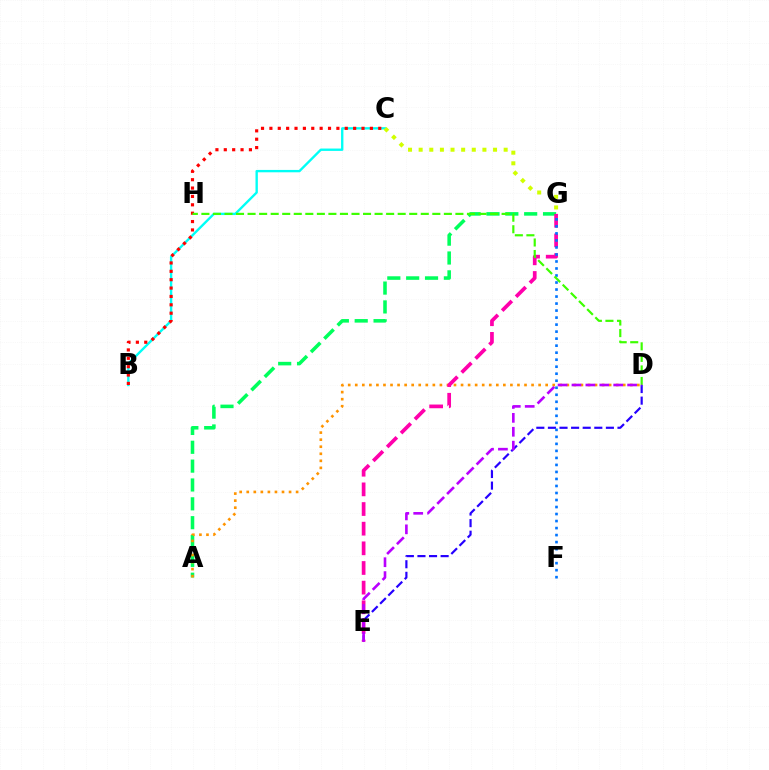{('B', 'C'): [{'color': '#00fff6', 'line_style': 'solid', 'thickness': 1.7}, {'color': '#ff0000', 'line_style': 'dotted', 'thickness': 2.28}], ('A', 'G'): [{'color': '#00ff5c', 'line_style': 'dashed', 'thickness': 2.56}], ('A', 'D'): [{'color': '#ff9400', 'line_style': 'dotted', 'thickness': 1.92}], ('D', 'E'): [{'color': '#2500ff', 'line_style': 'dashed', 'thickness': 1.58}, {'color': '#b900ff', 'line_style': 'dashed', 'thickness': 1.89}], ('E', 'G'): [{'color': '#ff00ac', 'line_style': 'dashed', 'thickness': 2.67}], ('C', 'G'): [{'color': '#d1ff00', 'line_style': 'dotted', 'thickness': 2.89}], ('F', 'G'): [{'color': '#0074ff', 'line_style': 'dotted', 'thickness': 1.91}], ('D', 'H'): [{'color': '#3dff00', 'line_style': 'dashed', 'thickness': 1.57}]}